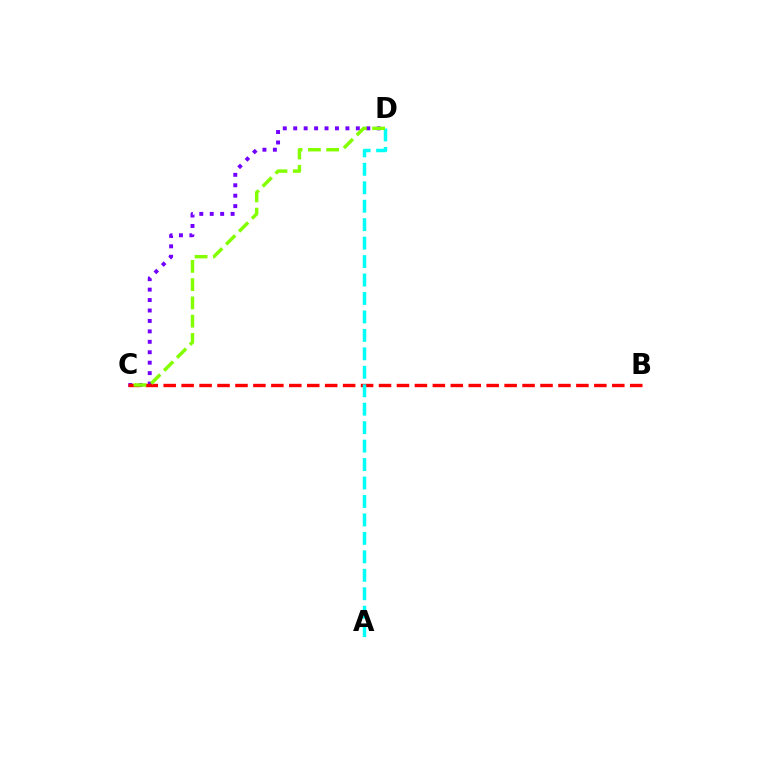{('C', 'D'): [{'color': '#7200ff', 'line_style': 'dotted', 'thickness': 2.84}, {'color': '#84ff00', 'line_style': 'dashed', 'thickness': 2.48}], ('B', 'C'): [{'color': '#ff0000', 'line_style': 'dashed', 'thickness': 2.44}], ('A', 'D'): [{'color': '#00fff6', 'line_style': 'dashed', 'thickness': 2.51}]}